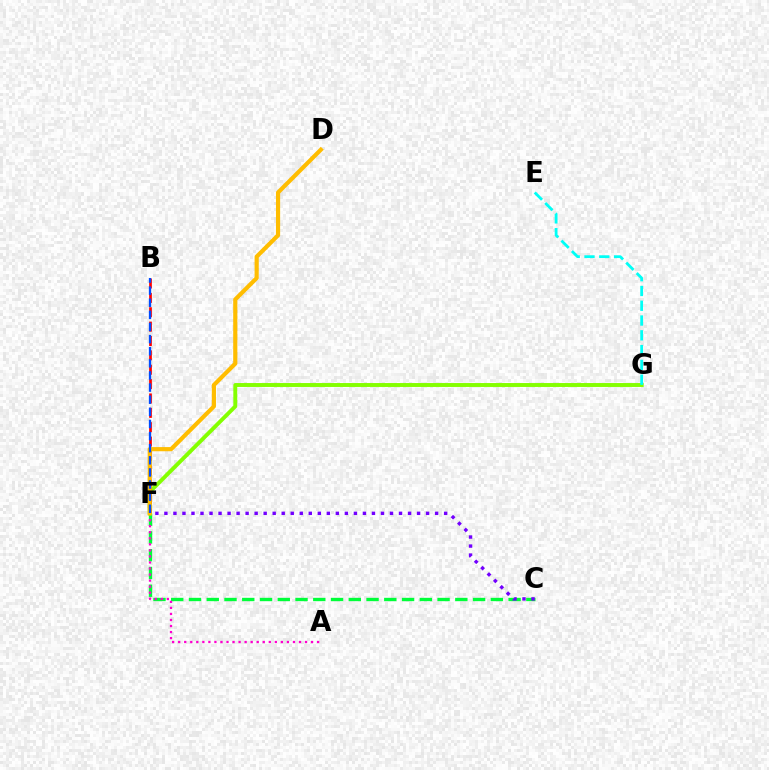{('C', 'F'): [{'color': '#00ff39', 'line_style': 'dashed', 'thickness': 2.41}, {'color': '#7200ff', 'line_style': 'dotted', 'thickness': 2.45}], ('A', 'F'): [{'color': '#ff00cf', 'line_style': 'dotted', 'thickness': 1.64}], ('F', 'G'): [{'color': '#84ff00', 'line_style': 'solid', 'thickness': 2.82}], ('B', 'F'): [{'color': '#ff0000', 'line_style': 'dashed', 'thickness': 1.95}, {'color': '#004bff', 'line_style': 'dashed', 'thickness': 1.65}], ('E', 'G'): [{'color': '#00fff6', 'line_style': 'dashed', 'thickness': 2.01}], ('D', 'F'): [{'color': '#ffbd00', 'line_style': 'solid', 'thickness': 3.0}]}